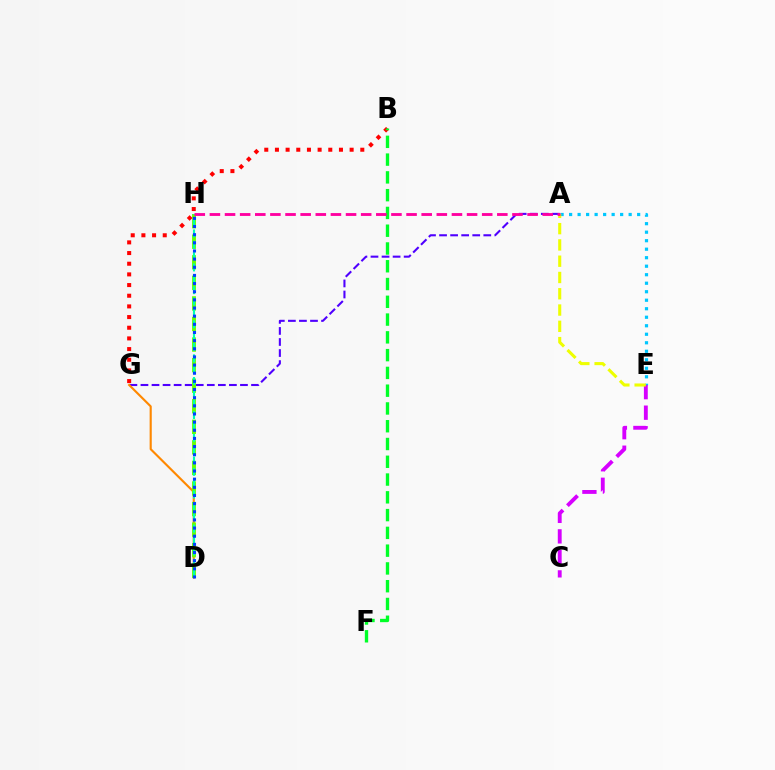{('A', 'G'): [{'color': '#4f00ff', 'line_style': 'dashed', 'thickness': 1.5}], ('D', 'G'): [{'color': '#ff8800', 'line_style': 'solid', 'thickness': 1.53}], ('D', 'H'): [{'color': '#66ff00', 'line_style': 'dashed', 'thickness': 2.79}, {'color': '#00ffaf', 'line_style': 'dashed', 'thickness': 1.54}, {'color': '#003fff', 'line_style': 'dotted', 'thickness': 2.21}], ('B', 'G'): [{'color': '#ff0000', 'line_style': 'dotted', 'thickness': 2.9}], ('A', 'E'): [{'color': '#00c7ff', 'line_style': 'dotted', 'thickness': 2.31}, {'color': '#eeff00', 'line_style': 'dashed', 'thickness': 2.21}], ('C', 'E'): [{'color': '#d600ff', 'line_style': 'dashed', 'thickness': 2.79}], ('B', 'F'): [{'color': '#00ff27', 'line_style': 'dashed', 'thickness': 2.41}], ('A', 'H'): [{'color': '#ff00a0', 'line_style': 'dashed', 'thickness': 2.06}]}